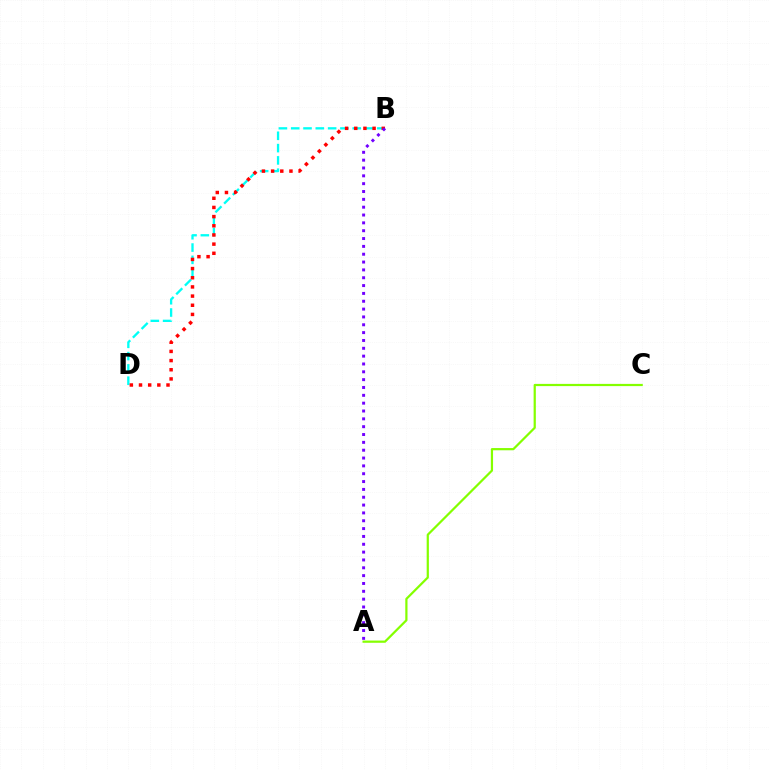{('A', 'C'): [{'color': '#84ff00', 'line_style': 'solid', 'thickness': 1.6}], ('B', 'D'): [{'color': '#00fff6', 'line_style': 'dashed', 'thickness': 1.67}, {'color': '#ff0000', 'line_style': 'dotted', 'thickness': 2.49}], ('A', 'B'): [{'color': '#7200ff', 'line_style': 'dotted', 'thickness': 2.13}]}